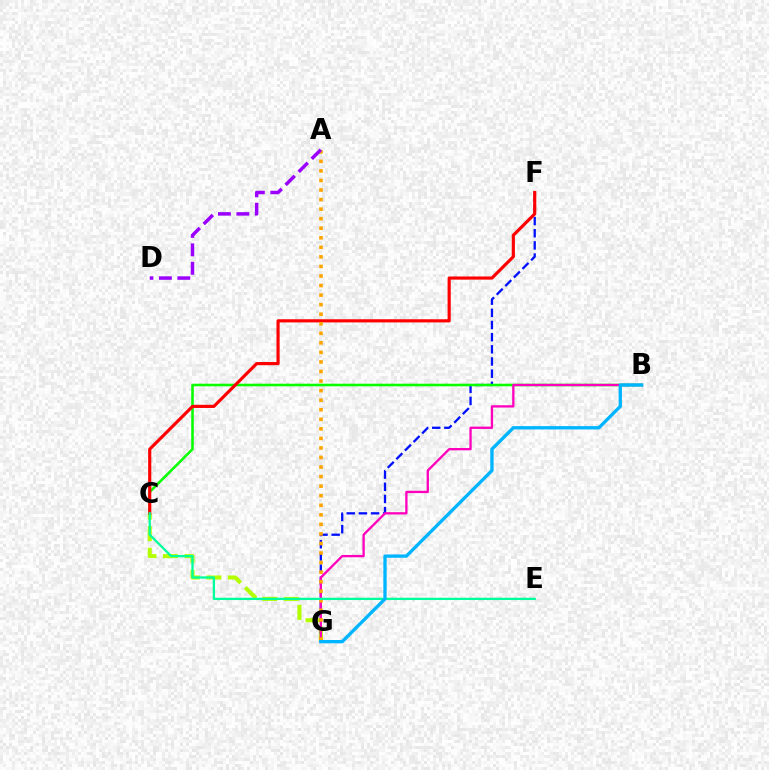{('C', 'G'): [{'color': '#b3ff00', 'line_style': 'dashed', 'thickness': 2.93}], ('F', 'G'): [{'color': '#0010ff', 'line_style': 'dashed', 'thickness': 1.65}], ('B', 'C'): [{'color': '#08ff00', 'line_style': 'solid', 'thickness': 1.85}], ('C', 'F'): [{'color': '#ff0000', 'line_style': 'solid', 'thickness': 2.27}], ('B', 'G'): [{'color': '#ff00bd', 'line_style': 'solid', 'thickness': 1.66}, {'color': '#00b5ff', 'line_style': 'solid', 'thickness': 2.4}], ('A', 'G'): [{'color': '#ffa500', 'line_style': 'dotted', 'thickness': 2.6}], ('C', 'E'): [{'color': '#00ff9d', 'line_style': 'solid', 'thickness': 1.65}], ('A', 'D'): [{'color': '#9b00ff', 'line_style': 'dashed', 'thickness': 2.51}]}